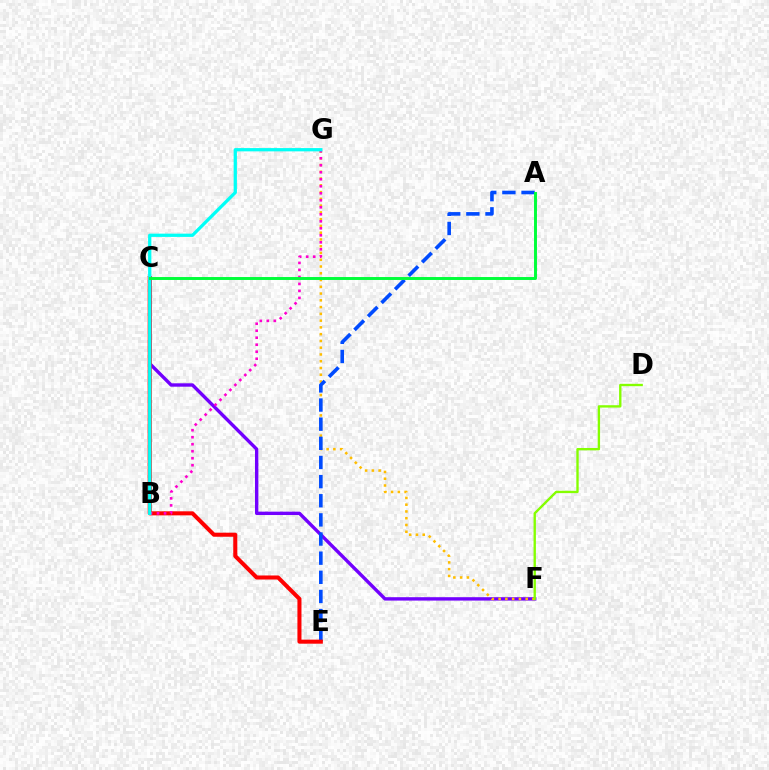{('C', 'F'): [{'color': '#7200ff', 'line_style': 'solid', 'thickness': 2.44}], ('F', 'G'): [{'color': '#ffbd00', 'line_style': 'dotted', 'thickness': 1.84}], ('A', 'E'): [{'color': '#004bff', 'line_style': 'dashed', 'thickness': 2.6}], ('C', 'E'): [{'color': '#ff0000', 'line_style': 'solid', 'thickness': 2.91}], ('B', 'G'): [{'color': '#ff00cf', 'line_style': 'dotted', 'thickness': 1.9}, {'color': '#00fff6', 'line_style': 'solid', 'thickness': 2.35}], ('A', 'C'): [{'color': '#00ff39', 'line_style': 'solid', 'thickness': 2.12}], ('D', 'F'): [{'color': '#84ff00', 'line_style': 'solid', 'thickness': 1.7}]}